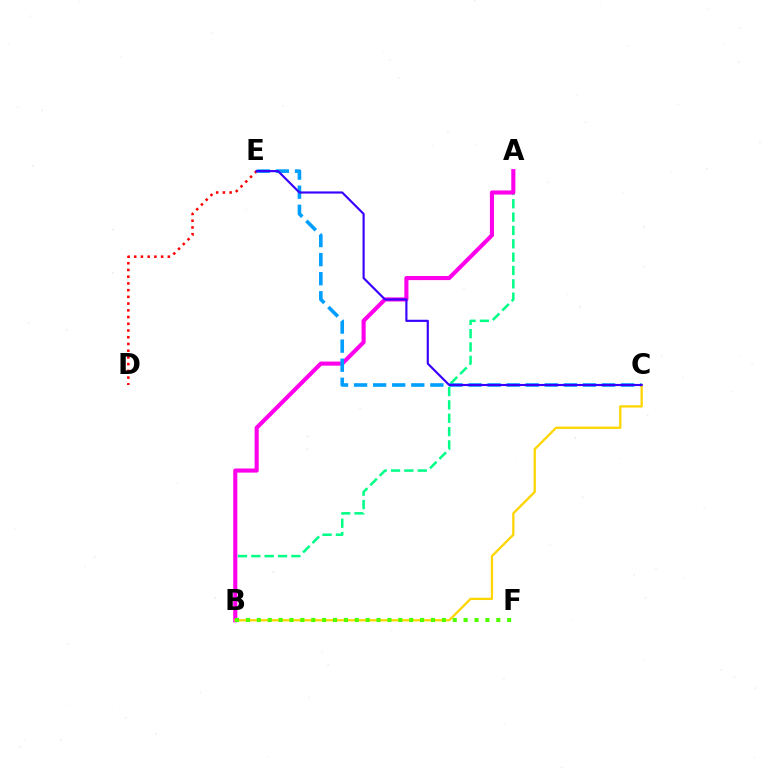{('A', 'B'): [{'color': '#00ff86', 'line_style': 'dashed', 'thickness': 1.81}, {'color': '#ff00ed', 'line_style': 'solid', 'thickness': 2.95}], ('D', 'E'): [{'color': '#ff0000', 'line_style': 'dotted', 'thickness': 1.83}], ('C', 'E'): [{'color': '#009eff', 'line_style': 'dashed', 'thickness': 2.59}, {'color': '#3700ff', 'line_style': 'solid', 'thickness': 1.55}], ('B', 'C'): [{'color': '#ffd500', 'line_style': 'solid', 'thickness': 1.65}], ('B', 'F'): [{'color': '#4fff00', 'line_style': 'dotted', 'thickness': 2.96}]}